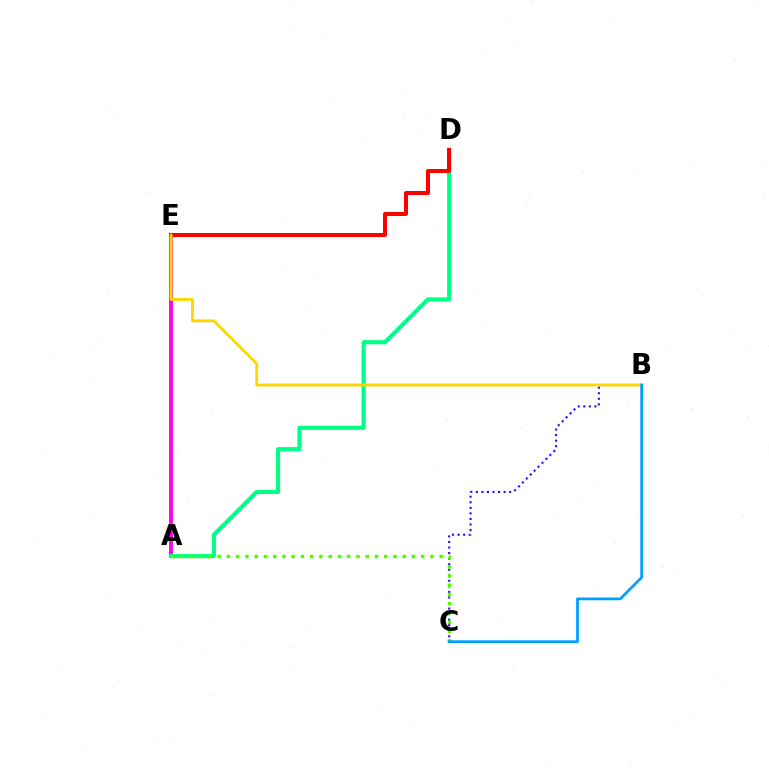{('A', 'E'): [{'color': '#ff00ed', 'line_style': 'solid', 'thickness': 2.76}], ('B', 'C'): [{'color': '#3700ff', 'line_style': 'dotted', 'thickness': 1.51}, {'color': '#009eff', 'line_style': 'solid', 'thickness': 1.99}], ('A', 'D'): [{'color': '#00ff86', 'line_style': 'solid', 'thickness': 2.96}], ('D', 'E'): [{'color': '#ff0000', 'line_style': 'solid', 'thickness': 2.87}], ('A', 'C'): [{'color': '#4fff00', 'line_style': 'dotted', 'thickness': 2.51}], ('B', 'E'): [{'color': '#ffd500', 'line_style': 'solid', 'thickness': 2.04}]}